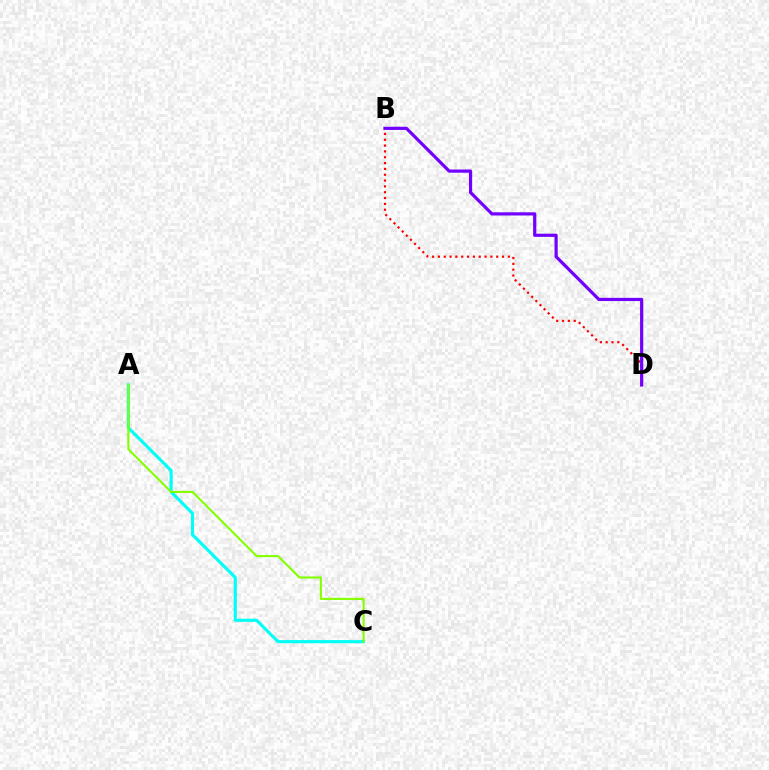{('A', 'C'): [{'color': '#00fff6', 'line_style': 'solid', 'thickness': 2.24}, {'color': '#84ff00', 'line_style': 'solid', 'thickness': 1.52}], ('B', 'D'): [{'color': '#ff0000', 'line_style': 'dotted', 'thickness': 1.58}, {'color': '#7200ff', 'line_style': 'solid', 'thickness': 2.3}]}